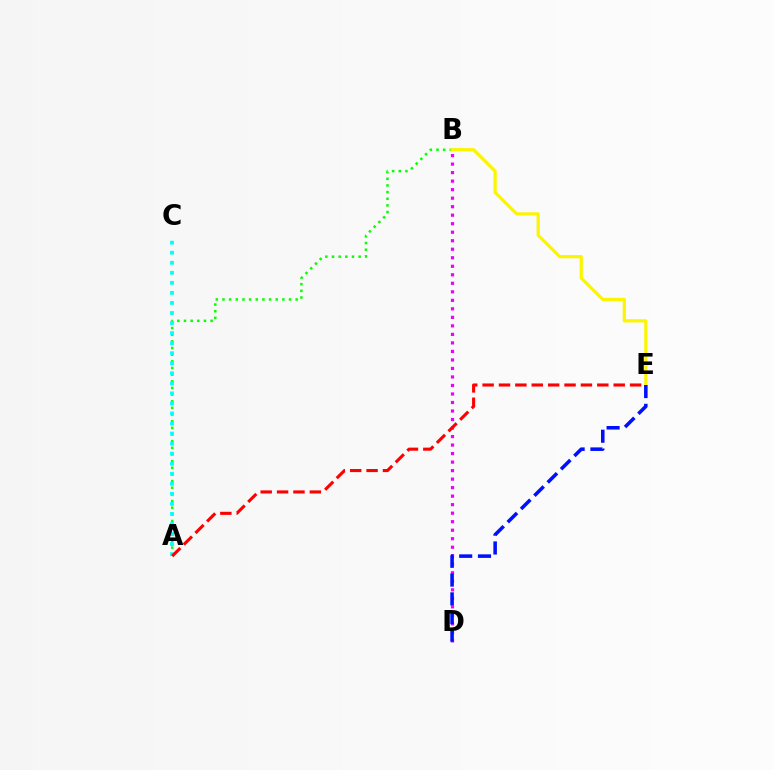{('B', 'D'): [{'color': '#ee00ff', 'line_style': 'dotted', 'thickness': 2.31}], ('A', 'B'): [{'color': '#08ff00', 'line_style': 'dotted', 'thickness': 1.81}], ('B', 'E'): [{'color': '#fcf500', 'line_style': 'solid', 'thickness': 2.32}], ('D', 'E'): [{'color': '#0010ff', 'line_style': 'dashed', 'thickness': 2.55}], ('A', 'C'): [{'color': '#00fff6', 'line_style': 'dotted', 'thickness': 2.73}], ('A', 'E'): [{'color': '#ff0000', 'line_style': 'dashed', 'thickness': 2.23}]}